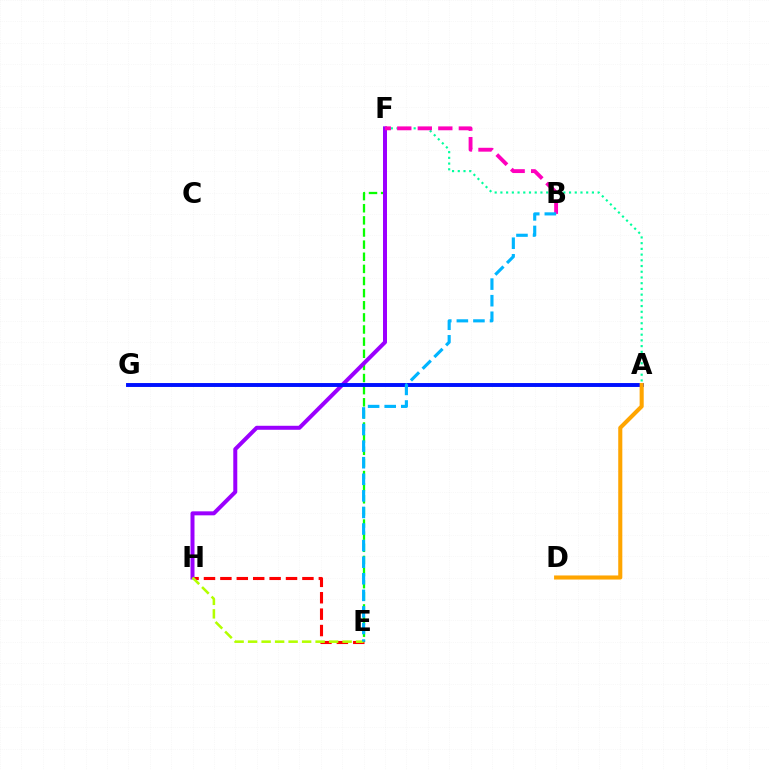{('E', 'F'): [{'color': '#08ff00', 'line_style': 'dashed', 'thickness': 1.65}], ('E', 'H'): [{'color': '#ff0000', 'line_style': 'dashed', 'thickness': 2.23}, {'color': '#b3ff00', 'line_style': 'dashed', 'thickness': 1.83}], ('F', 'H'): [{'color': '#9b00ff', 'line_style': 'solid', 'thickness': 2.88}], ('A', 'G'): [{'color': '#0010ff', 'line_style': 'solid', 'thickness': 2.81}], ('A', 'F'): [{'color': '#00ff9d', 'line_style': 'dotted', 'thickness': 1.55}], ('B', 'F'): [{'color': '#ff00bd', 'line_style': 'dashed', 'thickness': 2.79}], ('A', 'D'): [{'color': '#ffa500', 'line_style': 'solid', 'thickness': 2.94}], ('B', 'E'): [{'color': '#00b5ff', 'line_style': 'dashed', 'thickness': 2.25}]}